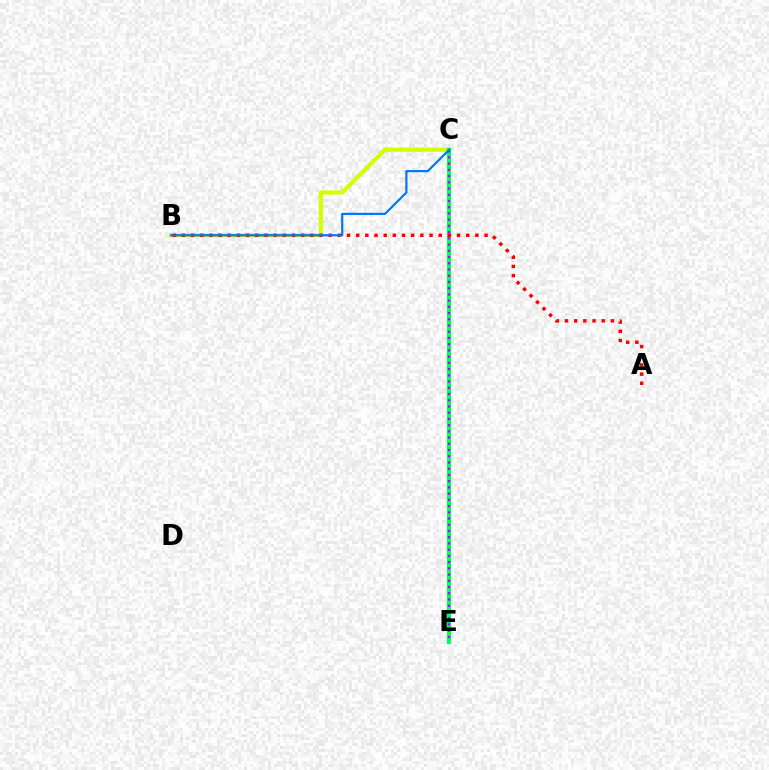{('B', 'C'): [{'color': '#d1ff00', 'line_style': 'solid', 'thickness': 3.0}, {'color': '#0074ff', 'line_style': 'solid', 'thickness': 1.56}], ('C', 'E'): [{'color': '#00ff5c', 'line_style': 'solid', 'thickness': 3.0}, {'color': '#b900ff', 'line_style': 'dotted', 'thickness': 1.69}], ('A', 'B'): [{'color': '#ff0000', 'line_style': 'dotted', 'thickness': 2.49}]}